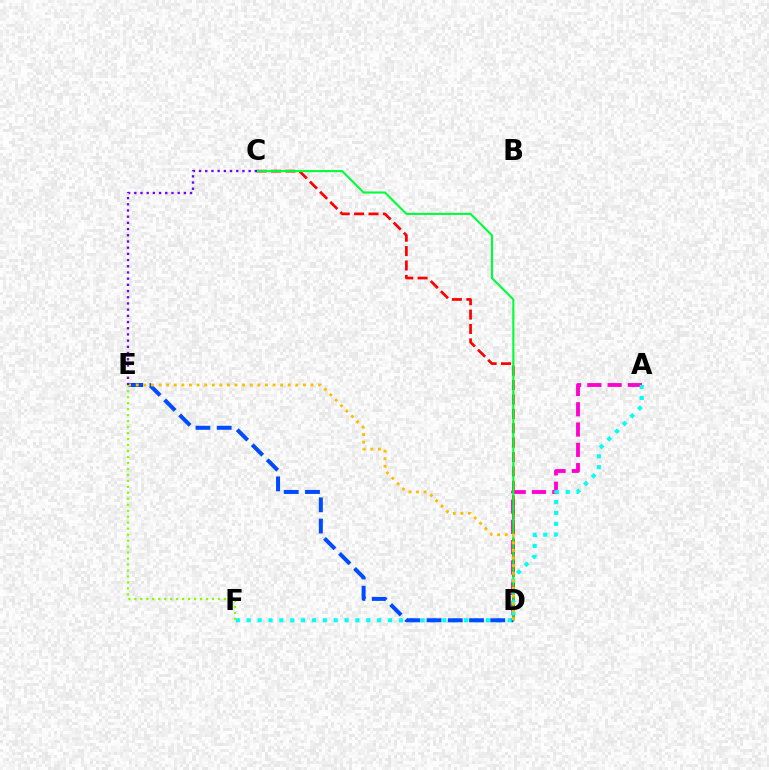{('A', 'D'): [{'color': '#ff00cf', 'line_style': 'dashed', 'thickness': 2.76}], ('C', 'D'): [{'color': '#ff0000', 'line_style': 'dashed', 'thickness': 1.96}, {'color': '#00ff39', 'line_style': 'solid', 'thickness': 1.53}], ('A', 'F'): [{'color': '#00fff6', 'line_style': 'dotted', 'thickness': 2.95}], ('D', 'E'): [{'color': '#004bff', 'line_style': 'dashed', 'thickness': 2.88}, {'color': '#ffbd00', 'line_style': 'dotted', 'thickness': 2.07}], ('C', 'E'): [{'color': '#7200ff', 'line_style': 'dotted', 'thickness': 1.68}], ('E', 'F'): [{'color': '#84ff00', 'line_style': 'dotted', 'thickness': 1.62}]}